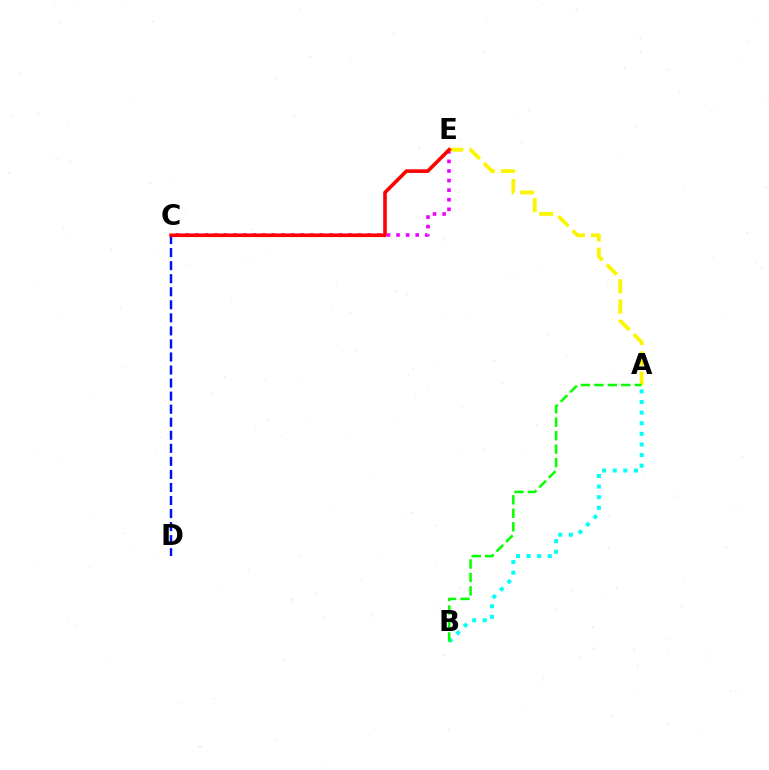{('C', 'E'): [{'color': '#ee00ff', 'line_style': 'dotted', 'thickness': 2.6}, {'color': '#ff0000', 'line_style': 'solid', 'thickness': 2.6}], ('A', 'E'): [{'color': '#fcf500', 'line_style': 'dashed', 'thickness': 2.75}], ('C', 'D'): [{'color': '#0010ff', 'line_style': 'dashed', 'thickness': 1.77}], ('A', 'B'): [{'color': '#00fff6', 'line_style': 'dotted', 'thickness': 2.88}, {'color': '#08ff00', 'line_style': 'dashed', 'thickness': 1.83}]}